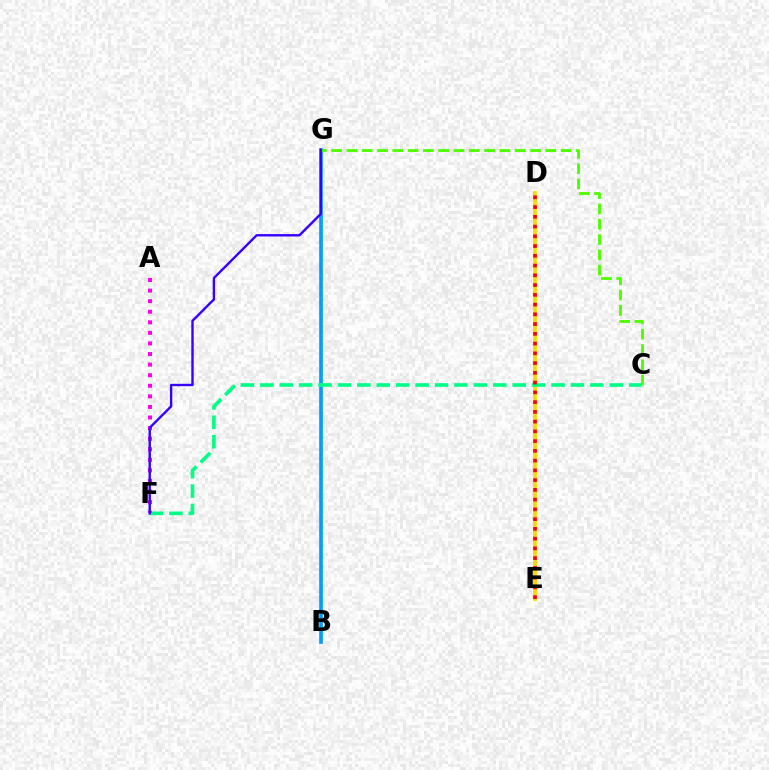{('D', 'E'): [{'color': '#ffd500', 'line_style': 'solid', 'thickness': 2.7}, {'color': '#ff0000', 'line_style': 'dotted', 'thickness': 2.65}], ('B', 'G'): [{'color': '#009eff', 'line_style': 'solid', 'thickness': 2.63}], ('C', 'G'): [{'color': '#4fff00', 'line_style': 'dashed', 'thickness': 2.08}], ('C', 'F'): [{'color': '#00ff86', 'line_style': 'dashed', 'thickness': 2.64}], ('A', 'F'): [{'color': '#ff00ed', 'line_style': 'dotted', 'thickness': 2.87}], ('F', 'G'): [{'color': '#3700ff', 'line_style': 'solid', 'thickness': 1.72}]}